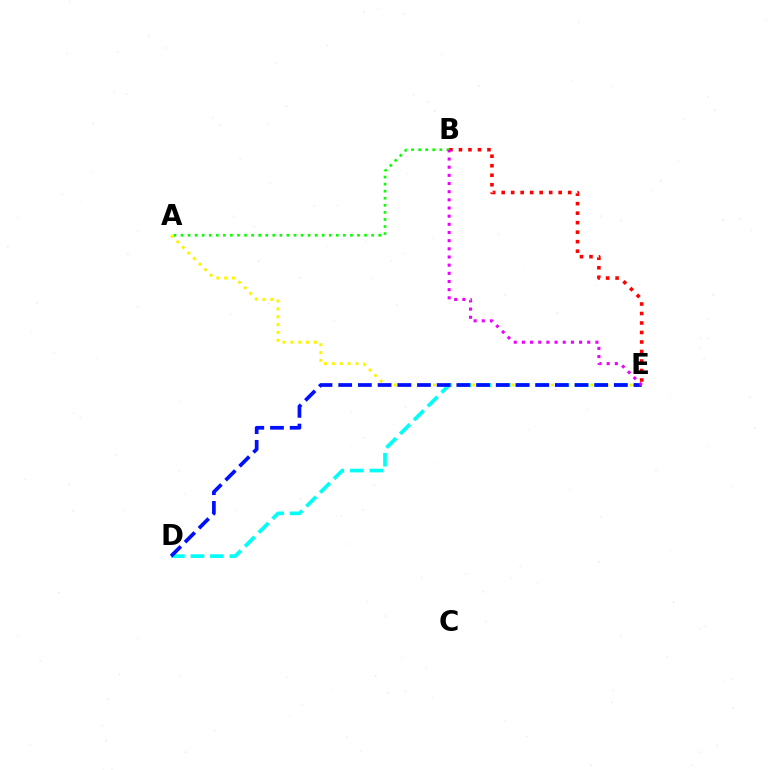{('A', 'E'): [{'color': '#fcf500', 'line_style': 'dotted', 'thickness': 2.14}], ('D', 'E'): [{'color': '#00fff6', 'line_style': 'dashed', 'thickness': 2.65}, {'color': '#0010ff', 'line_style': 'dashed', 'thickness': 2.68}], ('A', 'B'): [{'color': '#08ff00', 'line_style': 'dotted', 'thickness': 1.92}], ('B', 'E'): [{'color': '#ff0000', 'line_style': 'dotted', 'thickness': 2.58}, {'color': '#ee00ff', 'line_style': 'dotted', 'thickness': 2.22}]}